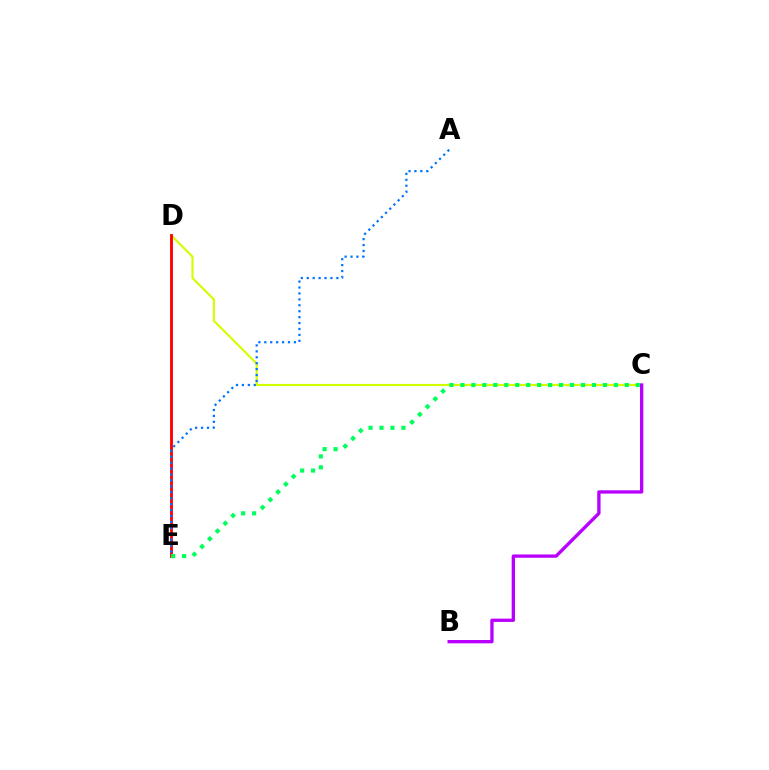{('C', 'D'): [{'color': '#d1ff00', 'line_style': 'solid', 'thickness': 1.54}], ('D', 'E'): [{'color': '#ff0000', 'line_style': 'solid', 'thickness': 2.04}], ('B', 'C'): [{'color': '#b900ff', 'line_style': 'solid', 'thickness': 2.39}], ('A', 'E'): [{'color': '#0074ff', 'line_style': 'dotted', 'thickness': 1.61}], ('C', 'E'): [{'color': '#00ff5c', 'line_style': 'dotted', 'thickness': 2.98}]}